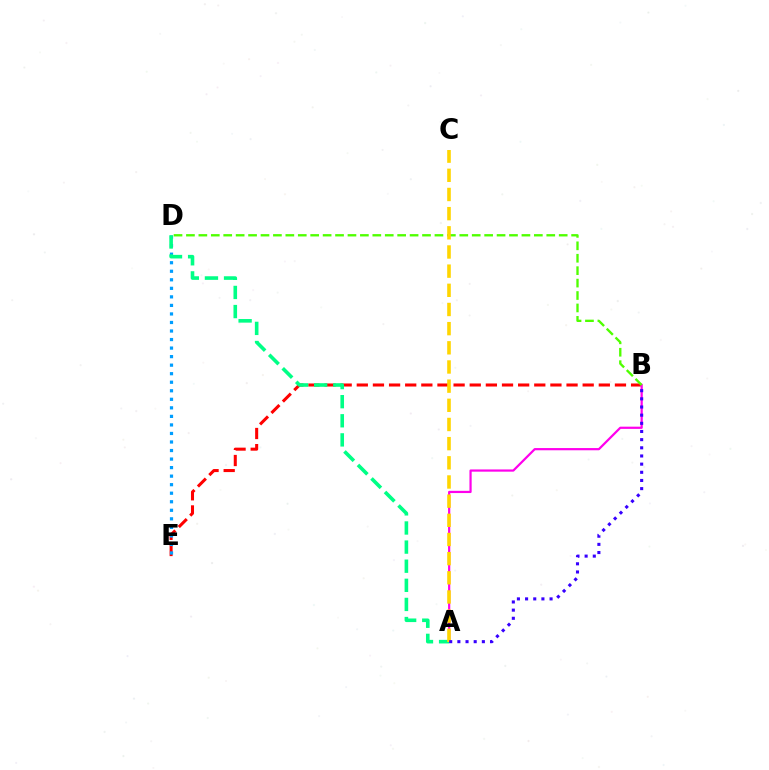{('B', 'E'): [{'color': '#ff0000', 'line_style': 'dashed', 'thickness': 2.19}], ('A', 'B'): [{'color': '#ff00ed', 'line_style': 'solid', 'thickness': 1.6}, {'color': '#3700ff', 'line_style': 'dotted', 'thickness': 2.22}], ('D', 'E'): [{'color': '#009eff', 'line_style': 'dotted', 'thickness': 2.32}], ('B', 'D'): [{'color': '#4fff00', 'line_style': 'dashed', 'thickness': 1.69}], ('A', 'D'): [{'color': '#00ff86', 'line_style': 'dashed', 'thickness': 2.6}], ('A', 'C'): [{'color': '#ffd500', 'line_style': 'dashed', 'thickness': 2.6}]}